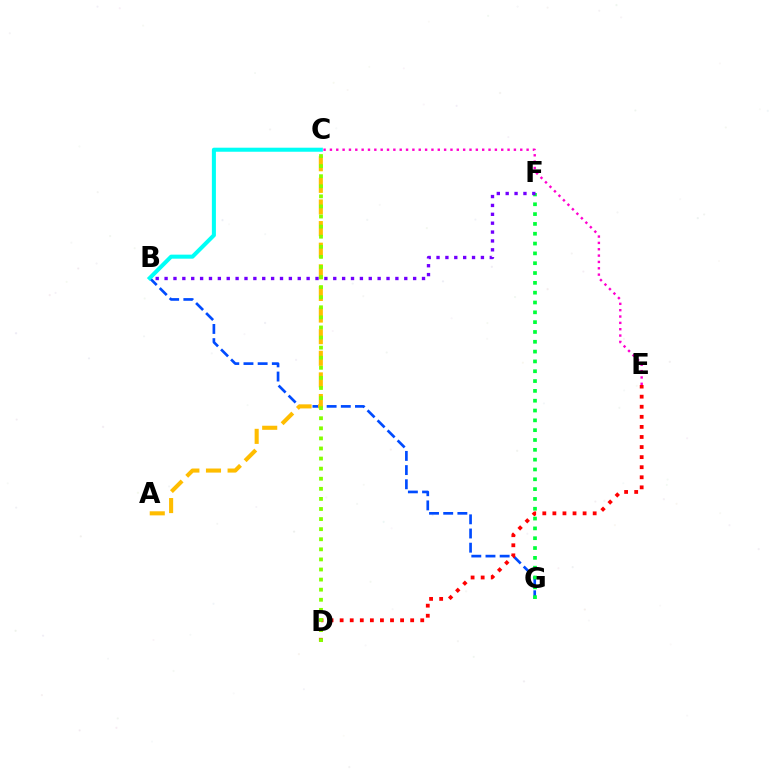{('B', 'G'): [{'color': '#004bff', 'line_style': 'dashed', 'thickness': 1.93}], ('A', 'C'): [{'color': '#ffbd00', 'line_style': 'dashed', 'thickness': 2.94}], ('D', 'E'): [{'color': '#ff0000', 'line_style': 'dotted', 'thickness': 2.74}], ('F', 'G'): [{'color': '#00ff39', 'line_style': 'dotted', 'thickness': 2.67}], ('B', 'C'): [{'color': '#00fff6', 'line_style': 'solid', 'thickness': 2.91}], ('B', 'F'): [{'color': '#7200ff', 'line_style': 'dotted', 'thickness': 2.41}], ('C', 'E'): [{'color': '#ff00cf', 'line_style': 'dotted', 'thickness': 1.72}], ('C', 'D'): [{'color': '#84ff00', 'line_style': 'dotted', 'thickness': 2.74}]}